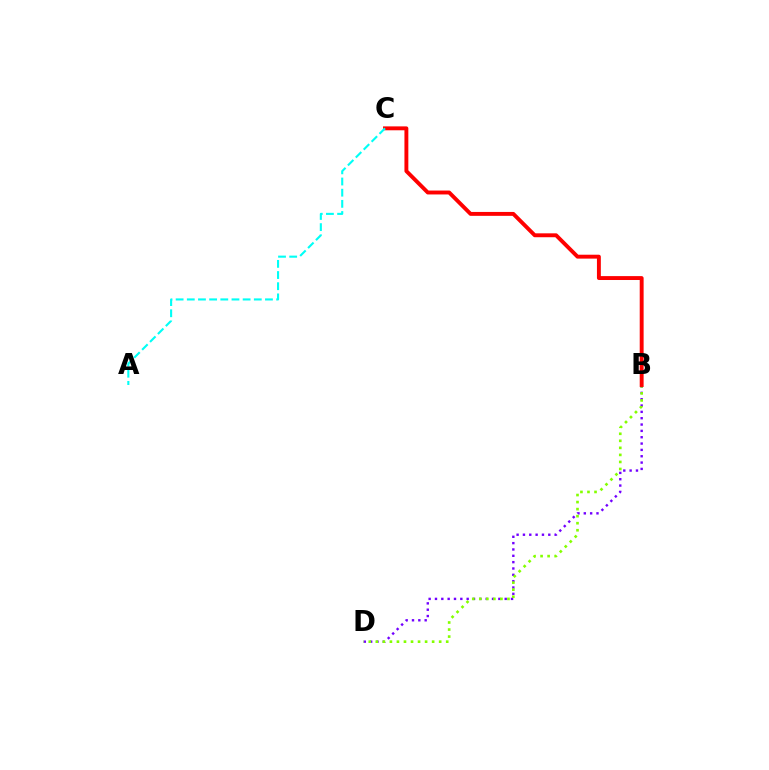{('B', 'D'): [{'color': '#7200ff', 'line_style': 'dotted', 'thickness': 1.72}, {'color': '#84ff00', 'line_style': 'dotted', 'thickness': 1.91}], ('B', 'C'): [{'color': '#ff0000', 'line_style': 'solid', 'thickness': 2.81}], ('A', 'C'): [{'color': '#00fff6', 'line_style': 'dashed', 'thickness': 1.52}]}